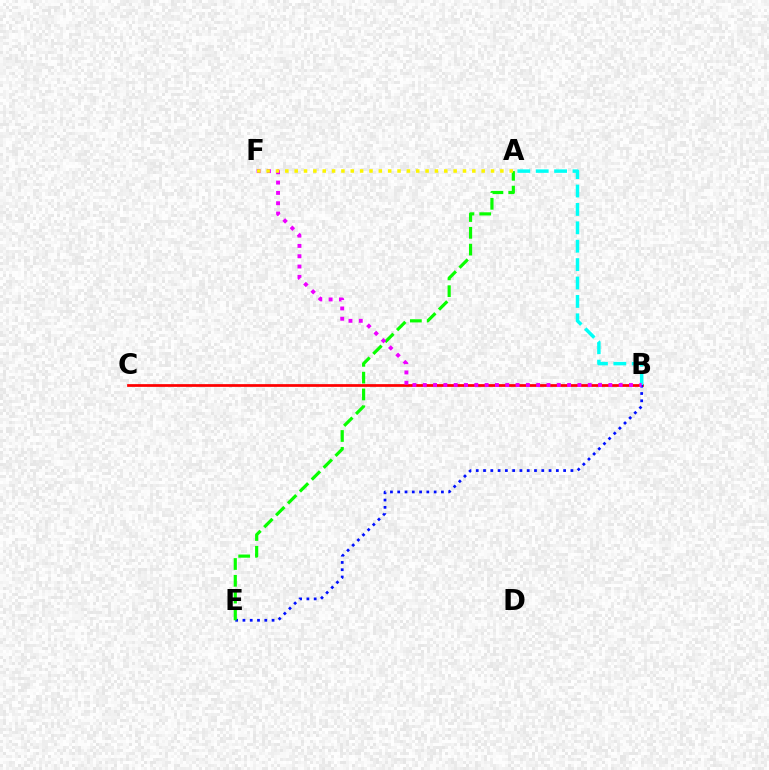{('B', 'C'): [{'color': '#ff0000', 'line_style': 'solid', 'thickness': 1.97}], ('A', 'B'): [{'color': '#00fff6', 'line_style': 'dashed', 'thickness': 2.5}], ('B', 'E'): [{'color': '#0010ff', 'line_style': 'dotted', 'thickness': 1.98}], ('A', 'E'): [{'color': '#08ff00', 'line_style': 'dashed', 'thickness': 2.28}], ('B', 'F'): [{'color': '#ee00ff', 'line_style': 'dotted', 'thickness': 2.8}], ('A', 'F'): [{'color': '#fcf500', 'line_style': 'dotted', 'thickness': 2.54}]}